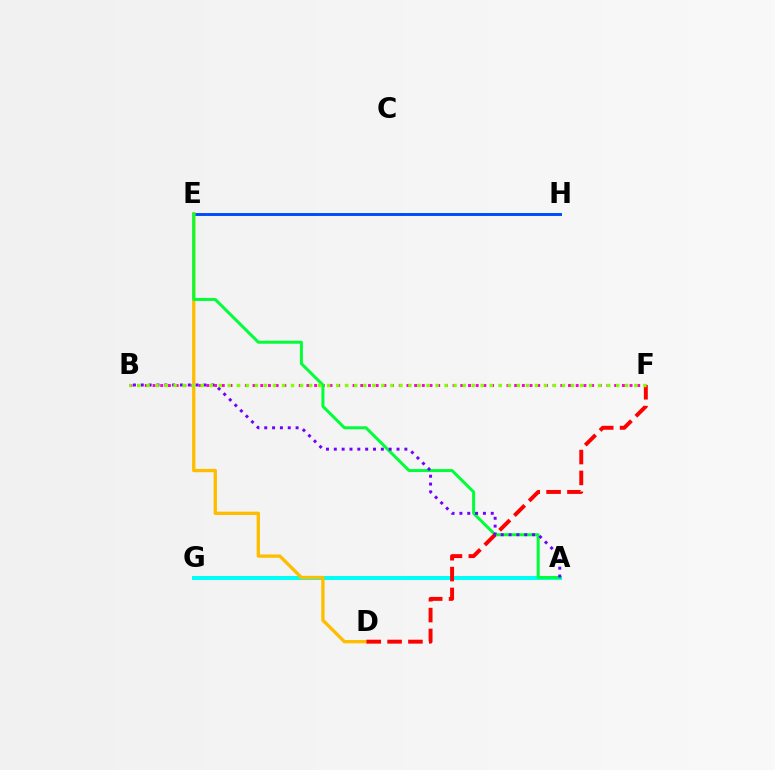{('E', 'H'): [{'color': '#004bff', 'line_style': 'solid', 'thickness': 2.11}], ('A', 'G'): [{'color': '#00fff6', 'line_style': 'solid', 'thickness': 2.89}], ('B', 'F'): [{'color': '#ff00cf', 'line_style': 'dotted', 'thickness': 2.09}, {'color': '#84ff00', 'line_style': 'dotted', 'thickness': 2.45}], ('D', 'E'): [{'color': '#ffbd00', 'line_style': 'solid', 'thickness': 2.39}], ('A', 'E'): [{'color': '#00ff39', 'line_style': 'solid', 'thickness': 2.16}], ('D', 'F'): [{'color': '#ff0000', 'line_style': 'dashed', 'thickness': 2.83}], ('A', 'B'): [{'color': '#7200ff', 'line_style': 'dotted', 'thickness': 2.13}]}